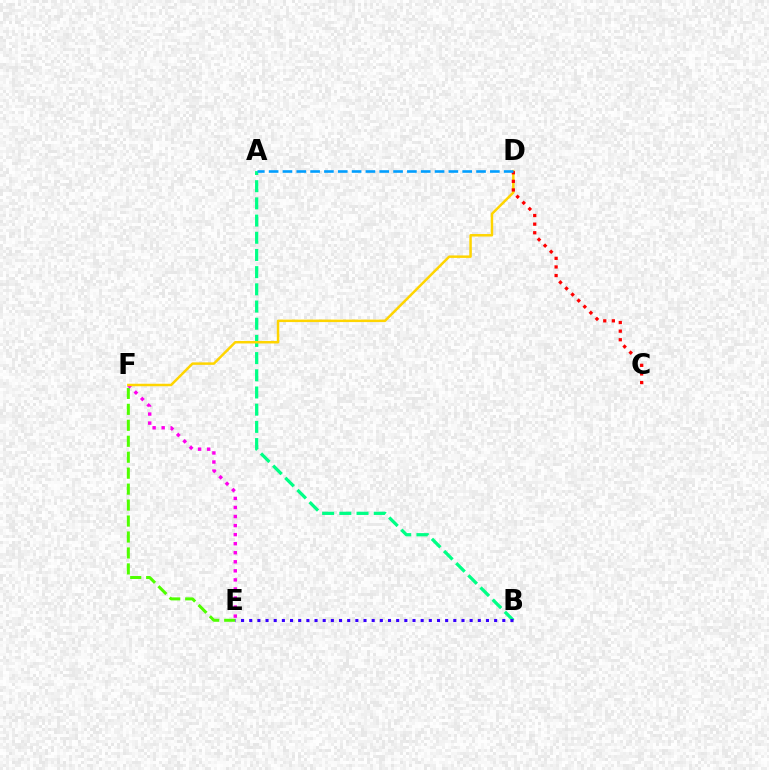{('A', 'B'): [{'color': '#00ff86', 'line_style': 'dashed', 'thickness': 2.34}], ('E', 'F'): [{'color': '#4fff00', 'line_style': 'dashed', 'thickness': 2.17}, {'color': '#ff00ed', 'line_style': 'dotted', 'thickness': 2.46}], ('D', 'F'): [{'color': '#ffd500', 'line_style': 'solid', 'thickness': 1.79}], ('C', 'D'): [{'color': '#ff0000', 'line_style': 'dotted', 'thickness': 2.34}], ('B', 'E'): [{'color': '#3700ff', 'line_style': 'dotted', 'thickness': 2.22}], ('A', 'D'): [{'color': '#009eff', 'line_style': 'dashed', 'thickness': 1.88}]}